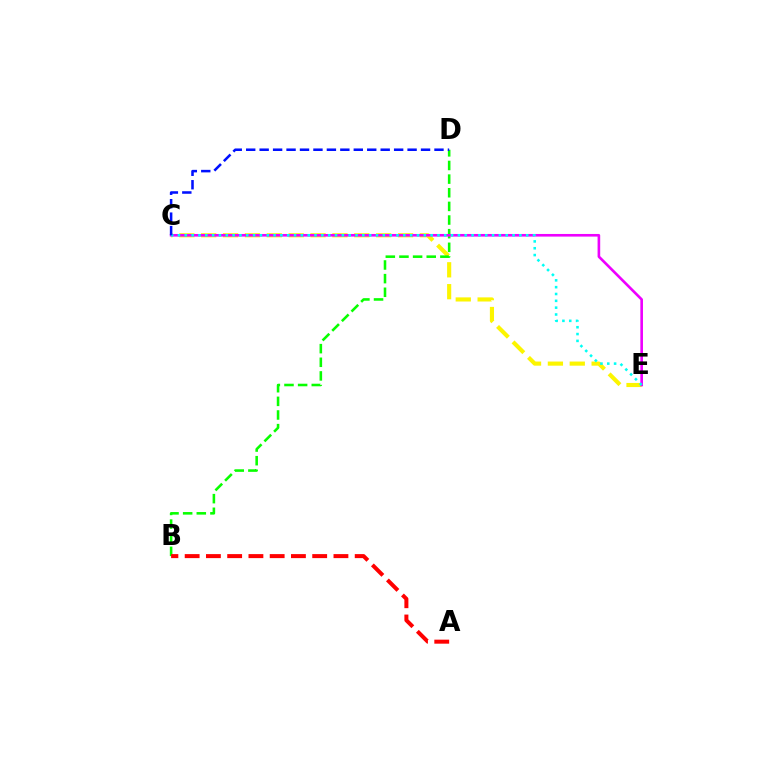{('C', 'E'): [{'color': '#fcf500', 'line_style': 'dashed', 'thickness': 2.97}, {'color': '#ee00ff', 'line_style': 'solid', 'thickness': 1.89}, {'color': '#00fff6', 'line_style': 'dotted', 'thickness': 1.86}], ('B', 'D'): [{'color': '#08ff00', 'line_style': 'dashed', 'thickness': 1.85}], ('A', 'B'): [{'color': '#ff0000', 'line_style': 'dashed', 'thickness': 2.89}], ('C', 'D'): [{'color': '#0010ff', 'line_style': 'dashed', 'thickness': 1.83}]}